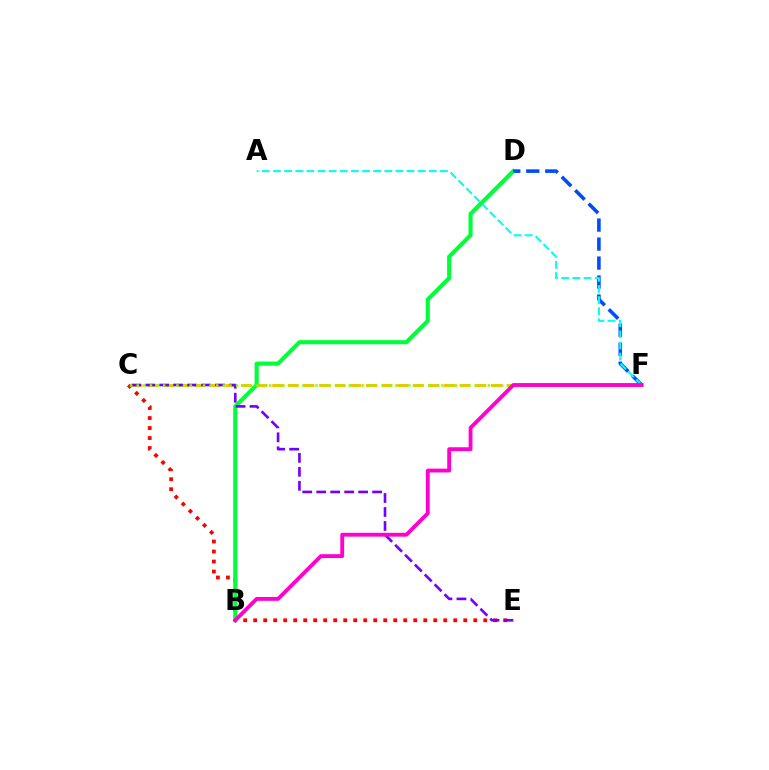{('C', 'E'): [{'color': '#ff0000', 'line_style': 'dotted', 'thickness': 2.72}, {'color': '#7200ff', 'line_style': 'dashed', 'thickness': 1.9}], ('C', 'F'): [{'color': '#ffbd00', 'line_style': 'dashed', 'thickness': 2.12}, {'color': '#84ff00', 'line_style': 'dotted', 'thickness': 1.8}], ('B', 'D'): [{'color': '#00ff39', 'line_style': 'solid', 'thickness': 2.95}], ('D', 'F'): [{'color': '#004bff', 'line_style': 'dashed', 'thickness': 2.58}], ('A', 'F'): [{'color': '#00fff6', 'line_style': 'dashed', 'thickness': 1.51}], ('B', 'F'): [{'color': '#ff00cf', 'line_style': 'solid', 'thickness': 2.77}]}